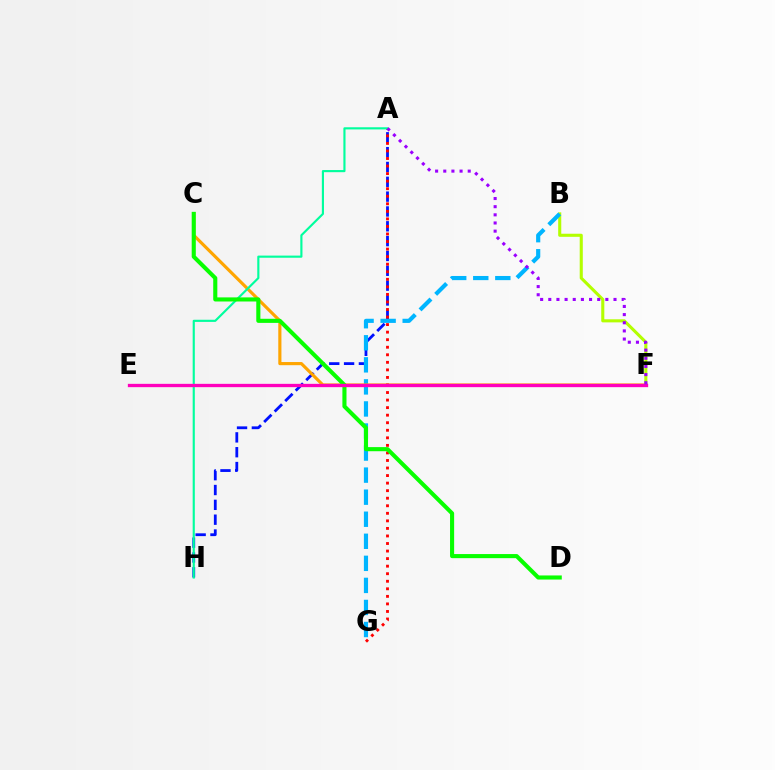{('A', 'H'): [{'color': '#0010ff', 'line_style': 'dashed', 'thickness': 2.02}, {'color': '#00ff9d', 'line_style': 'solid', 'thickness': 1.54}], ('B', 'F'): [{'color': '#b3ff00', 'line_style': 'solid', 'thickness': 2.22}], ('B', 'G'): [{'color': '#00b5ff', 'line_style': 'dashed', 'thickness': 3.0}], ('C', 'F'): [{'color': '#ffa500', 'line_style': 'solid', 'thickness': 2.27}], ('A', 'G'): [{'color': '#ff0000', 'line_style': 'dotted', 'thickness': 2.05}], ('C', 'D'): [{'color': '#08ff00', 'line_style': 'solid', 'thickness': 2.95}], ('E', 'F'): [{'color': '#ff00bd', 'line_style': 'solid', 'thickness': 2.38}], ('A', 'F'): [{'color': '#9b00ff', 'line_style': 'dotted', 'thickness': 2.21}]}